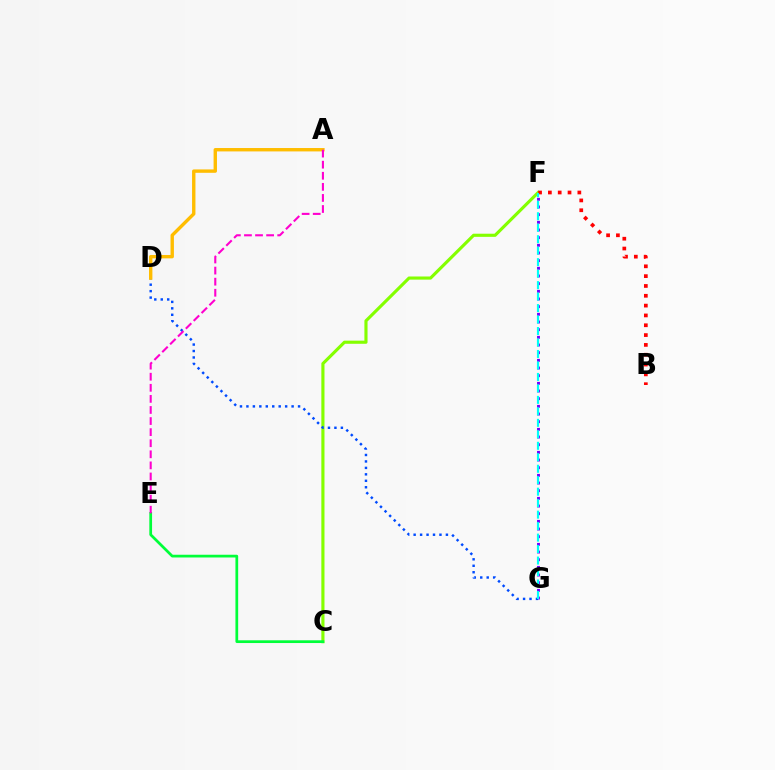{('C', 'F'): [{'color': '#84ff00', 'line_style': 'solid', 'thickness': 2.26}], ('F', 'G'): [{'color': '#7200ff', 'line_style': 'dotted', 'thickness': 2.08}, {'color': '#00fff6', 'line_style': 'dashed', 'thickness': 1.56}], ('B', 'F'): [{'color': '#ff0000', 'line_style': 'dotted', 'thickness': 2.67}], ('D', 'G'): [{'color': '#004bff', 'line_style': 'dotted', 'thickness': 1.75}], ('C', 'E'): [{'color': '#00ff39', 'line_style': 'solid', 'thickness': 1.97}], ('A', 'D'): [{'color': '#ffbd00', 'line_style': 'solid', 'thickness': 2.44}], ('A', 'E'): [{'color': '#ff00cf', 'line_style': 'dashed', 'thickness': 1.51}]}